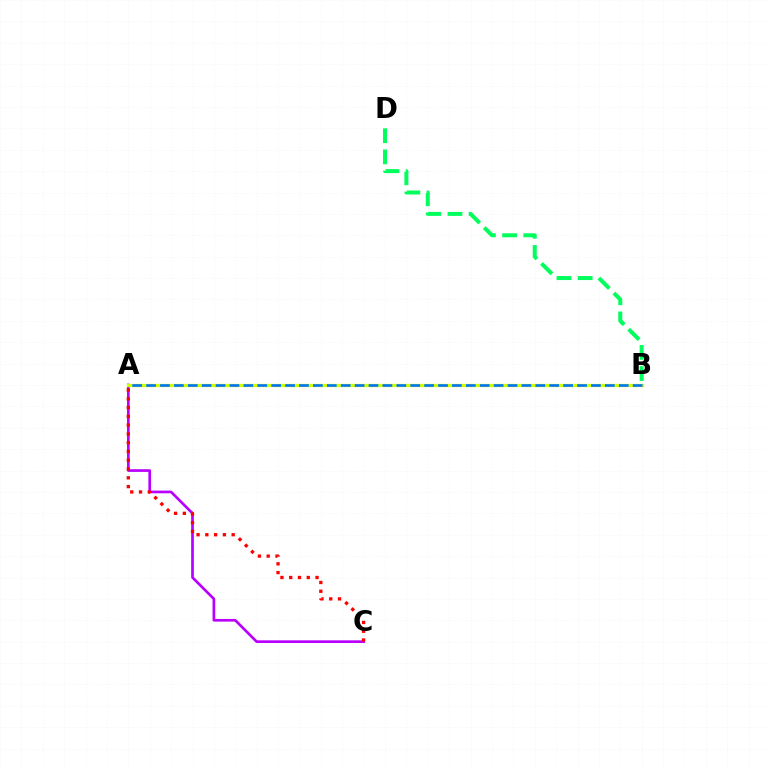{('A', 'C'): [{'color': '#b900ff', 'line_style': 'solid', 'thickness': 1.94}, {'color': '#ff0000', 'line_style': 'dotted', 'thickness': 2.38}], ('A', 'B'): [{'color': '#d1ff00', 'line_style': 'solid', 'thickness': 2.37}, {'color': '#0074ff', 'line_style': 'dashed', 'thickness': 1.89}], ('B', 'D'): [{'color': '#00ff5c', 'line_style': 'dashed', 'thickness': 2.87}]}